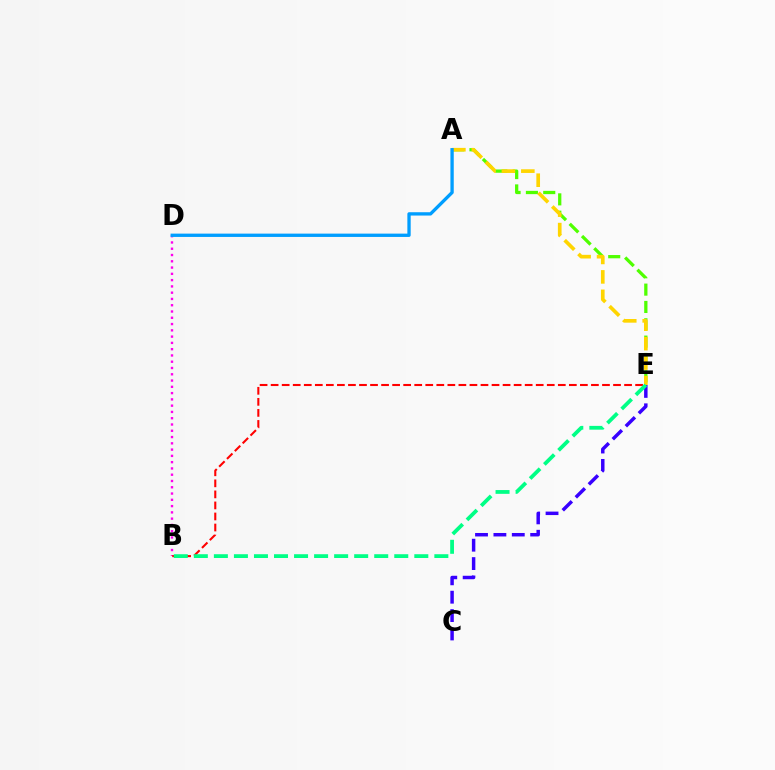{('B', 'D'): [{'color': '#ff00ed', 'line_style': 'dotted', 'thickness': 1.71}], ('A', 'E'): [{'color': '#4fff00', 'line_style': 'dashed', 'thickness': 2.35}, {'color': '#ffd500', 'line_style': 'dashed', 'thickness': 2.64}], ('B', 'E'): [{'color': '#ff0000', 'line_style': 'dashed', 'thickness': 1.5}, {'color': '#00ff86', 'line_style': 'dashed', 'thickness': 2.72}], ('C', 'E'): [{'color': '#3700ff', 'line_style': 'dashed', 'thickness': 2.5}], ('A', 'D'): [{'color': '#009eff', 'line_style': 'solid', 'thickness': 2.39}]}